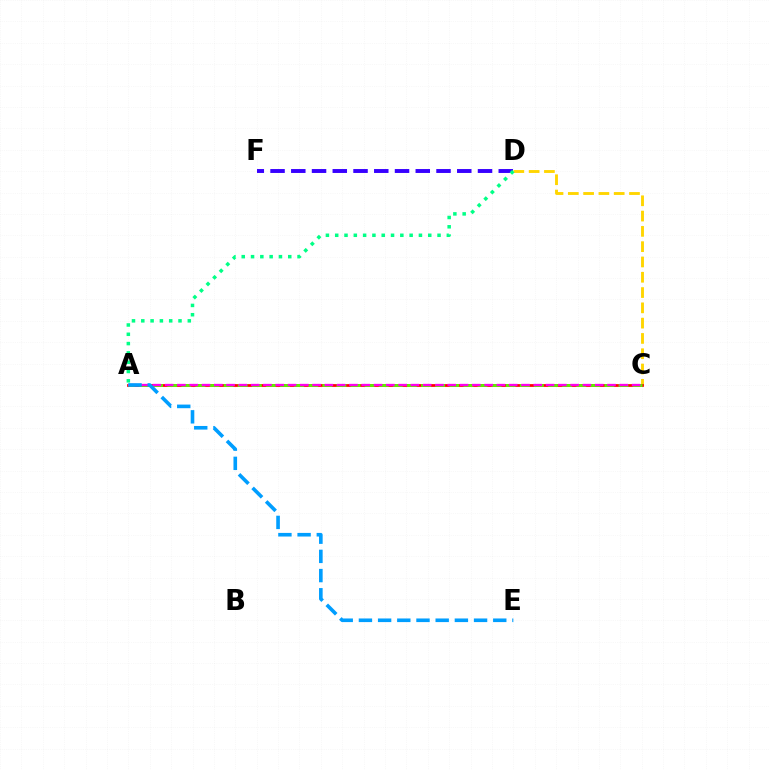{('D', 'F'): [{'color': '#3700ff', 'line_style': 'dashed', 'thickness': 2.82}], ('C', 'D'): [{'color': '#ffd500', 'line_style': 'dashed', 'thickness': 2.08}], ('A', 'C'): [{'color': '#ff0000', 'line_style': 'solid', 'thickness': 1.99}, {'color': '#4fff00', 'line_style': 'dashed', 'thickness': 1.92}, {'color': '#ff00ed', 'line_style': 'dashed', 'thickness': 1.67}], ('A', 'D'): [{'color': '#00ff86', 'line_style': 'dotted', 'thickness': 2.53}], ('A', 'E'): [{'color': '#009eff', 'line_style': 'dashed', 'thickness': 2.61}]}